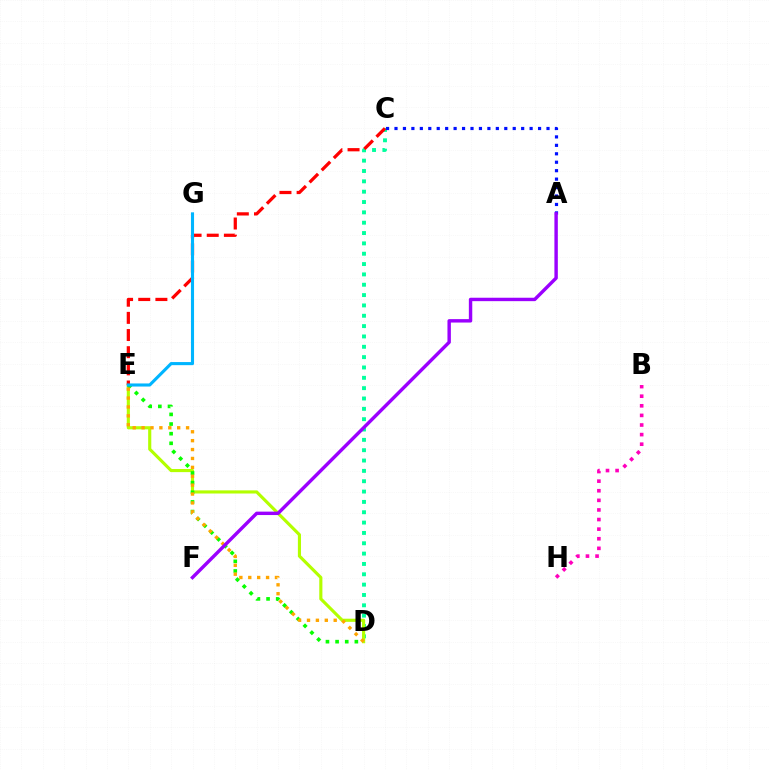{('C', 'D'): [{'color': '#00ff9d', 'line_style': 'dotted', 'thickness': 2.81}], ('A', 'C'): [{'color': '#0010ff', 'line_style': 'dotted', 'thickness': 2.29}], ('D', 'E'): [{'color': '#b3ff00', 'line_style': 'solid', 'thickness': 2.25}, {'color': '#08ff00', 'line_style': 'dotted', 'thickness': 2.62}, {'color': '#ffa500', 'line_style': 'dotted', 'thickness': 2.42}], ('B', 'H'): [{'color': '#ff00bd', 'line_style': 'dotted', 'thickness': 2.61}], ('C', 'E'): [{'color': '#ff0000', 'line_style': 'dashed', 'thickness': 2.33}], ('E', 'G'): [{'color': '#00b5ff', 'line_style': 'solid', 'thickness': 2.23}], ('A', 'F'): [{'color': '#9b00ff', 'line_style': 'solid', 'thickness': 2.46}]}